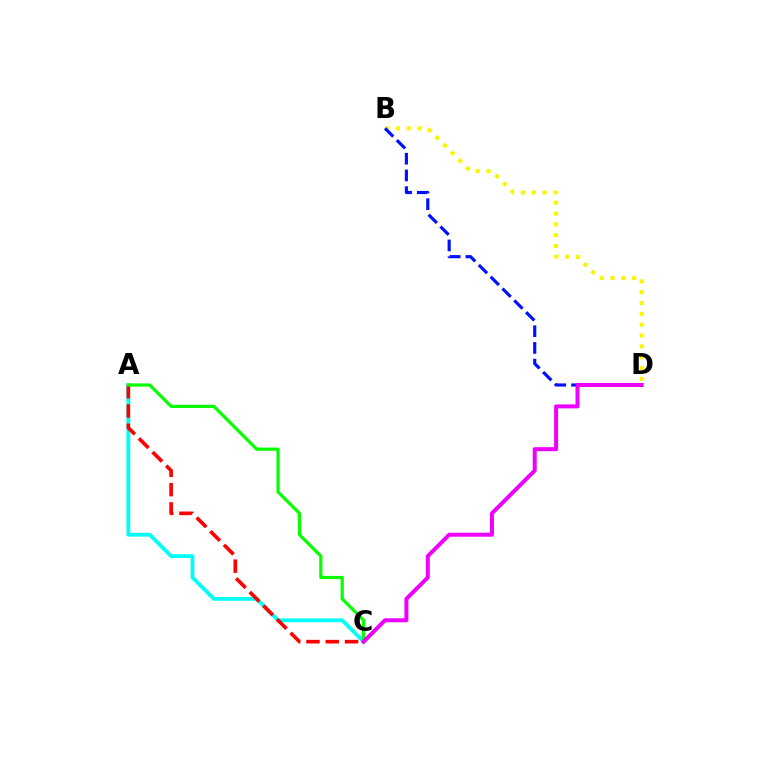{('A', 'C'): [{'color': '#00fff6', 'line_style': 'solid', 'thickness': 2.73}, {'color': '#ff0000', 'line_style': 'dashed', 'thickness': 2.62}, {'color': '#08ff00', 'line_style': 'solid', 'thickness': 2.29}], ('B', 'D'): [{'color': '#fcf500', 'line_style': 'dotted', 'thickness': 2.94}, {'color': '#0010ff', 'line_style': 'dashed', 'thickness': 2.27}], ('C', 'D'): [{'color': '#ee00ff', 'line_style': 'solid', 'thickness': 2.88}]}